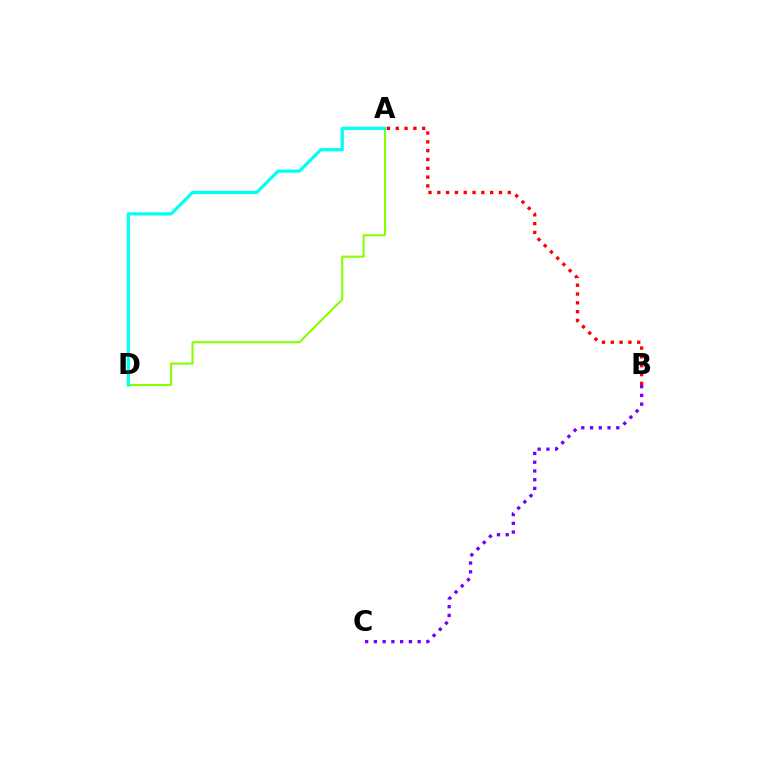{('A', 'B'): [{'color': '#ff0000', 'line_style': 'dotted', 'thickness': 2.39}], ('A', 'D'): [{'color': '#84ff00', 'line_style': 'solid', 'thickness': 1.51}, {'color': '#00fff6', 'line_style': 'solid', 'thickness': 2.31}], ('B', 'C'): [{'color': '#7200ff', 'line_style': 'dotted', 'thickness': 2.38}]}